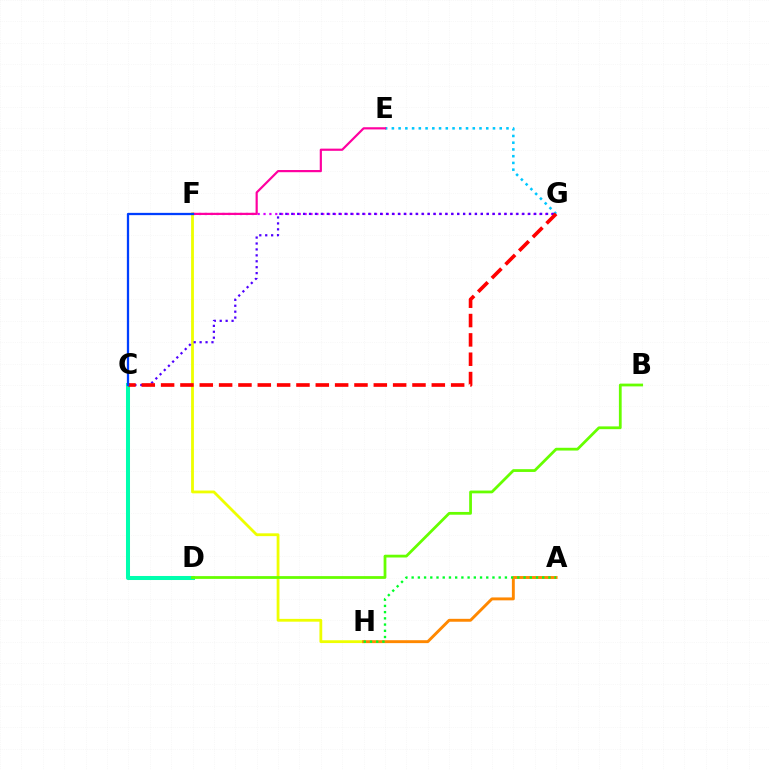{('C', 'D'): [{'color': '#00ffaf', 'line_style': 'solid', 'thickness': 2.9}], ('F', 'G'): [{'color': '#d600ff', 'line_style': 'dotted', 'thickness': 1.59}], ('E', 'G'): [{'color': '#00c7ff', 'line_style': 'dotted', 'thickness': 1.83}], ('F', 'H'): [{'color': '#eeff00', 'line_style': 'solid', 'thickness': 2.02}], ('A', 'H'): [{'color': '#ff8800', 'line_style': 'solid', 'thickness': 2.09}, {'color': '#00ff27', 'line_style': 'dotted', 'thickness': 1.69}], ('B', 'D'): [{'color': '#66ff00', 'line_style': 'solid', 'thickness': 2.0}], ('C', 'G'): [{'color': '#4f00ff', 'line_style': 'dotted', 'thickness': 1.61}, {'color': '#ff0000', 'line_style': 'dashed', 'thickness': 2.63}], ('E', 'F'): [{'color': '#ff00a0', 'line_style': 'solid', 'thickness': 1.57}], ('C', 'F'): [{'color': '#003fff', 'line_style': 'solid', 'thickness': 1.64}]}